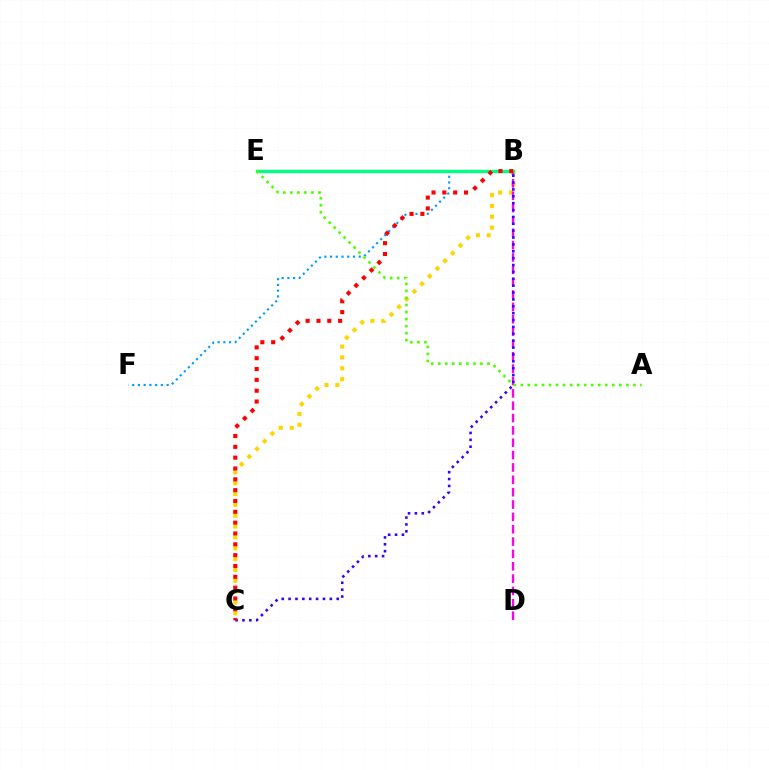{('B', 'C'): [{'color': '#ffd500', 'line_style': 'dotted', 'thickness': 2.95}, {'color': '#3700ff', 'line_style': 'dotted', 'thickness': 1.87}, {'color': '#ff0000', 'line_style': 'dotted', 'thickness': 2.94}], ('B', 'F'): [{'color': '#009eff', 'line_style': 'dotted', 'thickness': 1.56}], ('B', 'D'): [{'color': '#ff00ed', 'line_style': 'dashed', 'thickness': 1.68}], ('B', 'E'): [{'color': '#00ff86', 'line_style': 'solid', 'thickness': 2.42}], ('A', 'E'): [{'color': '#4fff00', 'line_style': 'dotted', 'thickness': 1.91}]}